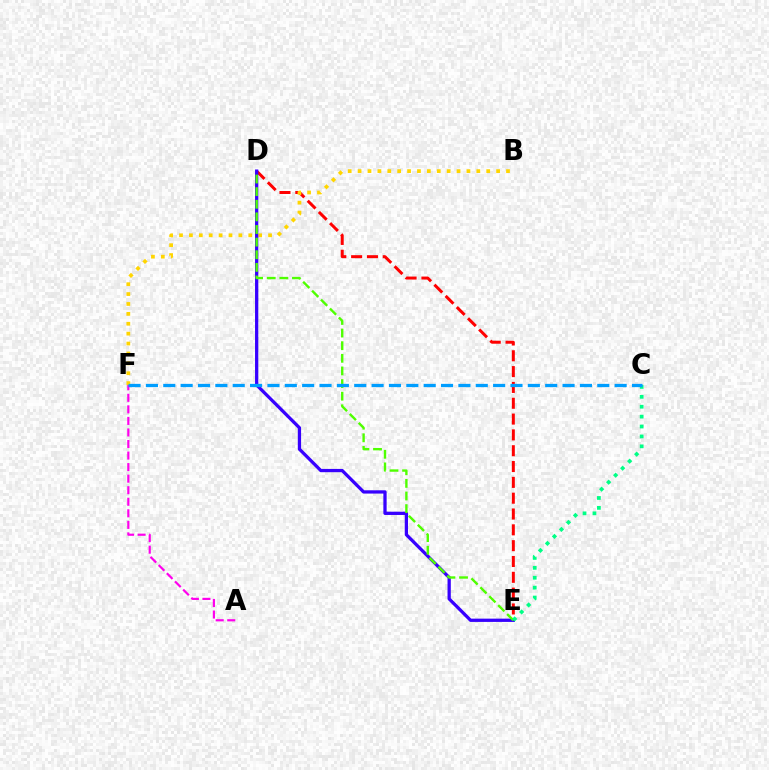{('D', 'E'): [{'color': '#ff0000', 'line_style': 'dashed', 'thickness': 2.15}, {'color': '#3700ff', 'line_style': 'solid', 'thickness': 2.35}, {'color': '#4fff00', 'line_style': 'dashed', 'thickness': 1.71}], ('B', 'F'): [{'color': '#ffd500', 'line_style': 'dotted', 'thickness': 2.69}], ('A', 'F'): [{'color': '#ff00ed', 'line_style': 'dashed', 'thickness': 1.57}], ('C', 'E'): [{'color': '#00ff86', 'line_style': 'dotted', 'thickness': 2.69}], ('C', 'F'): [{'color': '#009eff', 'line_style': 'dashed', 'thickness': 2.36}]}